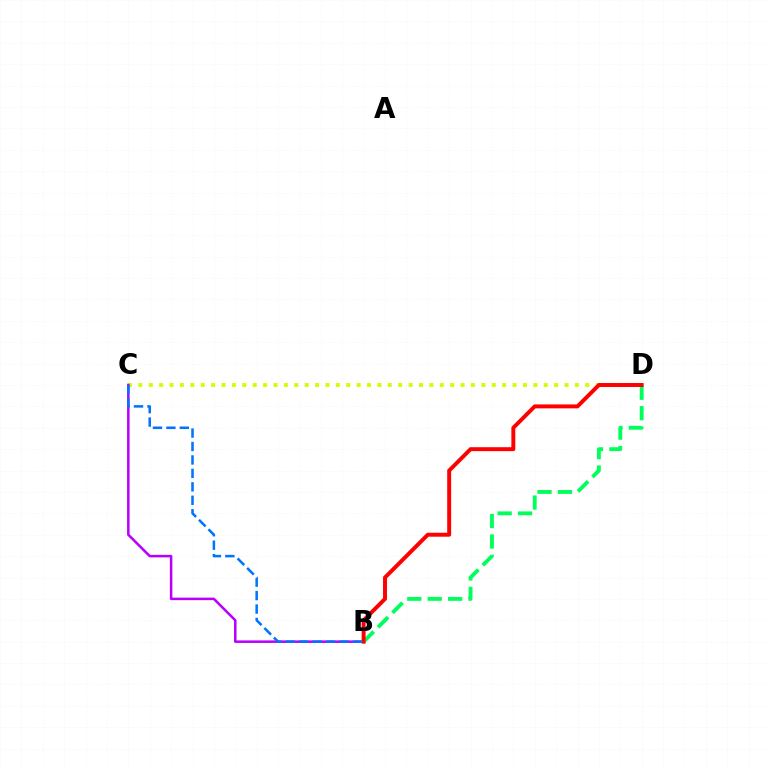{('C', 'D'): [{'color': '#d1ff00', 'line_style': 'dotted', 'thickness': 2.82}], ('B', 'C'): [{'color': '#b900ff', 'line_style': 'solid', 'thickness': 1.82}, {'color': '#0074ff', 'line_style': 'dashed', 'thickness': 1.83}], ('B', 'D'): [{'color': '#00ff5c', 'line_style': 'dashed', 'thickness': 2.77}, {'color': '#ff0000', 'line_style': 'solid', 'thickness': 2.84}]}